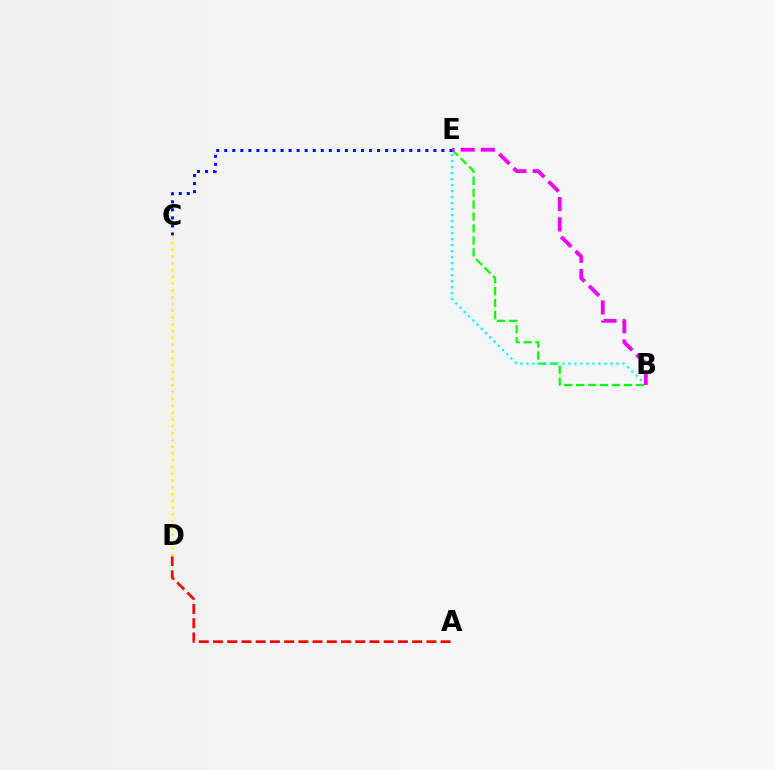{('B', 'E'): [{'color': '#08ff00', 'line_style': 'dashed', 'thickness': 1.62}, {'color': '#00fff6', 'line_style': 'dotted', 'thickness': 1.63}, {'color': '#ee00ff', 'line_style': 'dashed', 'thickness': 2.75}], ('A', 'D'): [{'color': '#ff0000', 'line_style': 'dashed', 'thickness': 1.93}], ('C', 'E'): [{'color': '#0010ff', 'line_style': 'dotted', 'thickness': 2.19}], ('C', 'D'): [{'color': '#fcf500', 'line_style': 'dotted', 'thickness': 1.84}]}